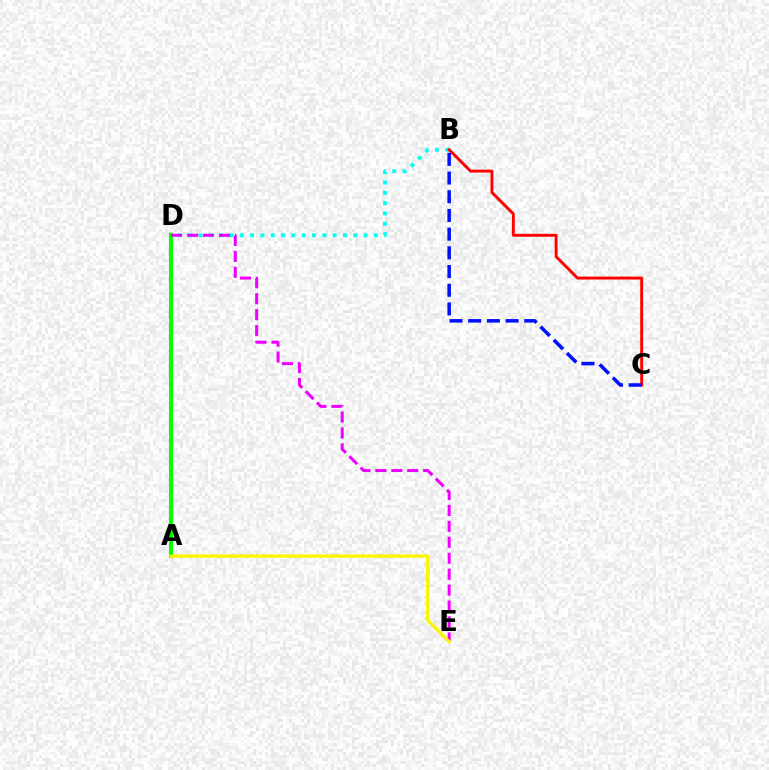{('B', 'D'): [{'color': '#00fff6', 'line_style': 'dotted', 'thickness': 2.8}], ('B', 'C'): [{'color': '#ff0000', 'line_style': 'solid', 'thickness': 2.09}, {'color': '#0010ff', 'line_style': 'dashed', 'thickness': 2.54}], ('A', 'D'): [{'color': '#08ff00', 'line_style': 'solid', 'thickness': 2.96}], ('D', 'E'): [{'color': '#ee00ff', 'line_style': 'dashed', 'thickness': 2.17}], ('A', 'E'): [{'color': '#fcf500', 'line_style': 'solid', 'thickness': 2.41}]}